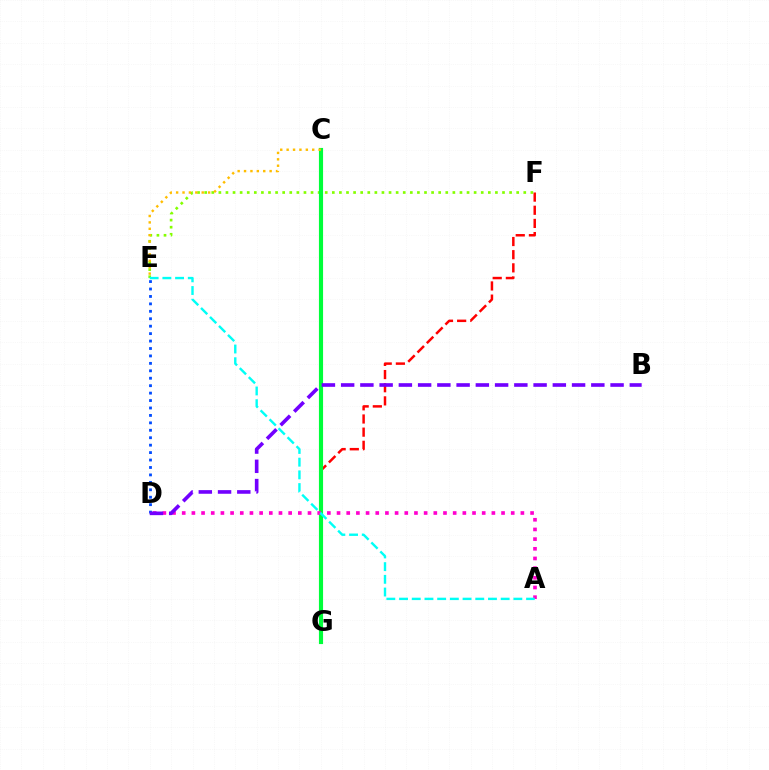{('F', 'G'): [{'color': '#ff0000', 'line_style': 'dashed', 'thickness': 1.79}], ('E', 'F'): [{'color': '#84ff00', 'line_style': 'dotted', 'thickness': 1.93}], ('C', 'G'): [{'color': '#00ff39', 'line_style': 'solid', 'thickness': 2.98}], ('A', 'D'): [{'color': '#ff00cf', 'line_style': 'dotted', 'thickness': 2.63}], ('C', 'E'): [{'color': '#ffbd00', 'line_style': 'dotted', 'thickness': 1.74}], ('D', 'E'): [{'color': '#004bff', 'line_style': 'dotted', 'thickness': 2.02}], ('A', 'E'): [{'color': '#00fff6', 'line_style': 'dashed', 'thickness': 1.73}], ('B', 'D'): [{'color': '#7200ff', 'line_style': 'dashed', 'thickness': 2.61}]}